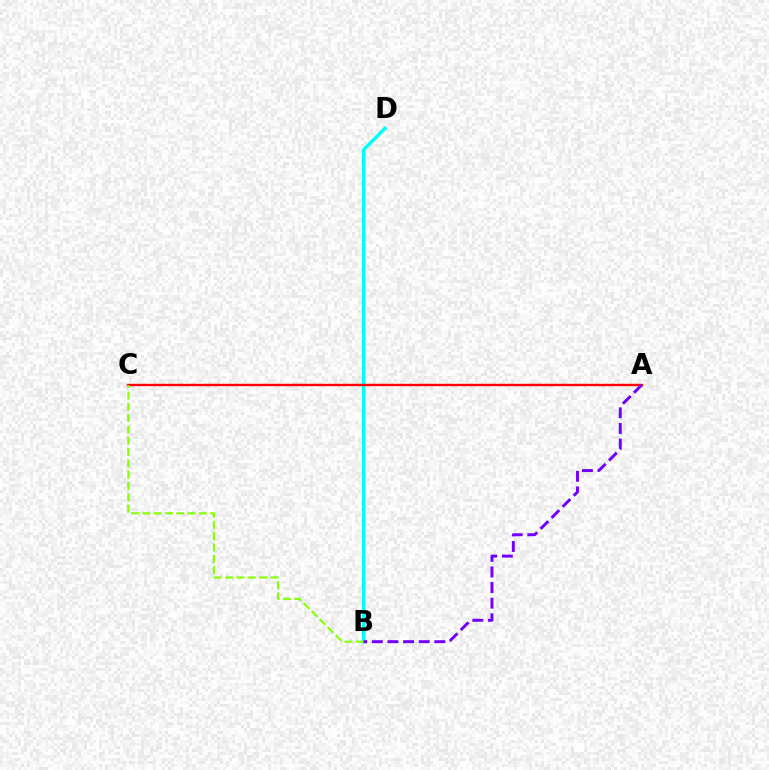{('B', 'D'): [{'color': '#00fff6', 'line_style': 'solid', 'thickness': 2.51}], ('A', 'C'): [{'color': '#ff0000', 'line_style': 'solid', 'thickness': 1.74}], ('B', 'C'): [{'color': '#84ff00', 'line_style': 'dashed', 'thickness': 1.54}], ('A', 'B'): [{'color': '#7200ff', 'line_style': 'dashed', 'thickness': 2.12}]}